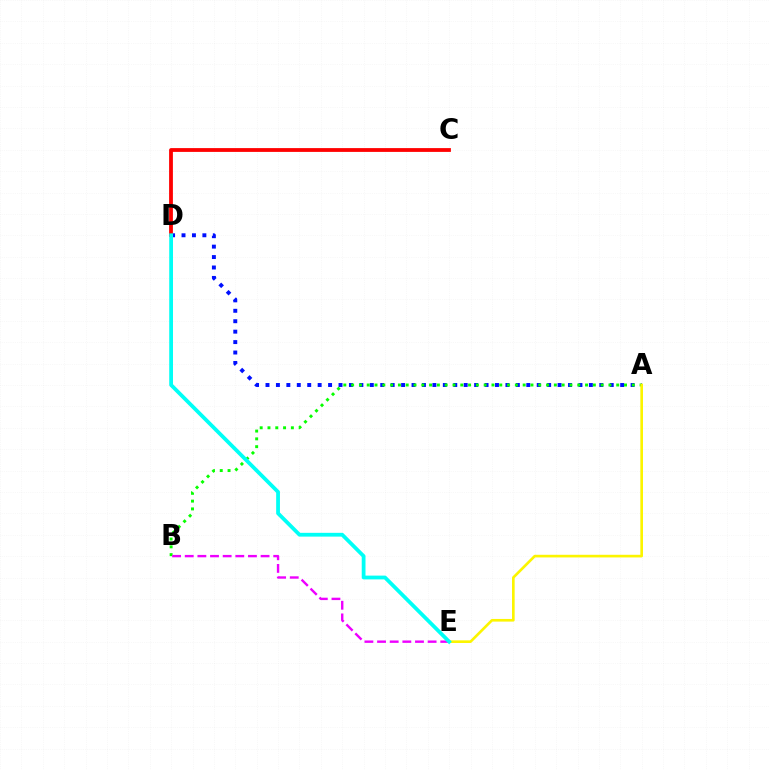{('A', 'D'): [{'color': '#0010ff', 'line_style': 'dotted', 'thickness': 2.83}], ('A', 'B'): [{'color': '#08ff00', 'line_style': 'dotted', 'thickness': 2.12}], ('A', 'E'): [{'color': '#fcf500', 'line_style': 'solid', 'thickness': 1.91}], ('B', 'E'): [{'color': '#ee00ff', 'line_style': 'dashed', 'thickness': 1.72}], ('C', 'D'): [{'color': '#ff0000', 'line_style': 'solid', 'thickness': 2.73}], ('D', 'E'): [{'color': '#00fff6', 'line_style': 'solid', 'thickness': 2.72}]}